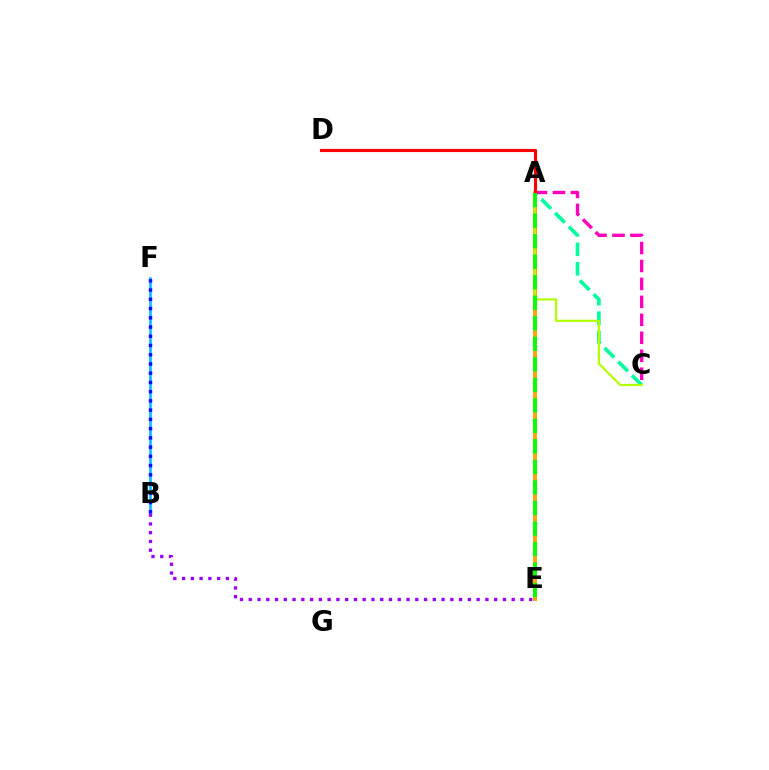{('A', 'E'): [{'color': '#ffa500', 'line_style': 'solid', 'thickness': 2.8}, {'color': '#08ff00', 'line_style': 'dashed', 'thickness': 2.79}], ('A', 'C'): [{'color': '#00ff9d', 'line_style': 'dashed', 'thickness': 2.64}, {'color': '#b3ff00', 'line_style': 'solid', 'thickness': 1.57}, {'color': '#ff00bd', 'line_style': 'dashed', 'thickness': 2.44}], ('A', 'D'): [{'color': '#ff0000', 'line_style': 'solid', 'thickness': 2.26}], ('B', 'F'): [{'color': '#00b5ff', 'line_style': 'solid', 'thickness': 1.83}, {'color': '#0010ff', 'line_style': 'dotted', 'thickness': 2.51}], ('B', 'E'): [{'color': '#9b00ff', 'line_style': 'dotted', 'thickness': 2.38}]}